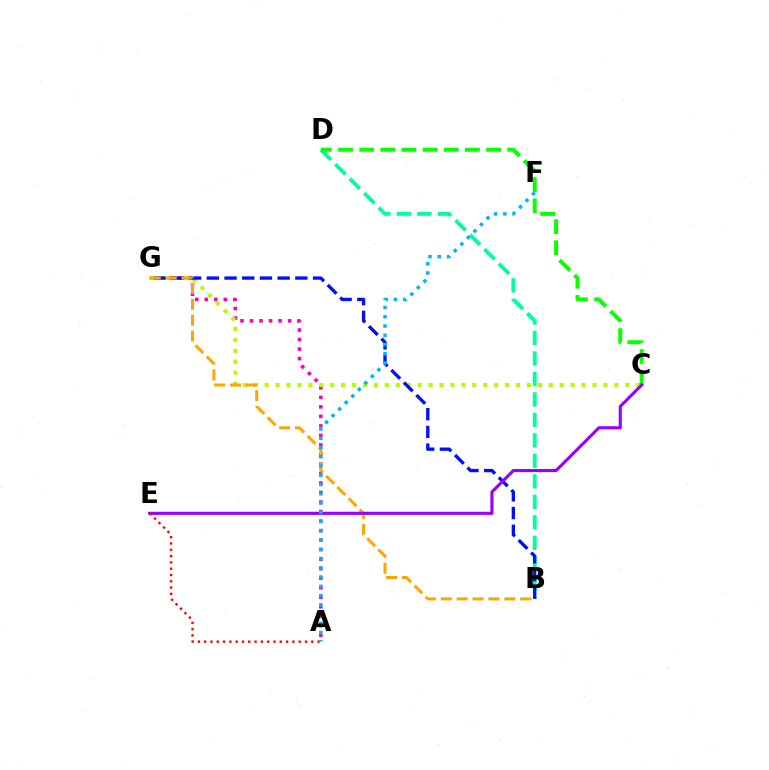{('A', 'G'): [{'color': '#ff00bd', 'line_style': 'dotted', 'thickness': 2.59}], ('B', 'D'): [{'color': '#00ff9d', 'line_style': 'dashed', 'thickness': 2.78}], ('C', 'G'): [{'color': '#b3ff00', 'line_style': 'dotted', 'thickness': 2.97}], ('B', 'G'): [{'color': '#0010ff', 'line_style': 'dashed', 'thickness': 2.41}, {'color': '#ffa500', 'line_style': 'dashed', 'thickness': 2.16}], ('C', 'D'): [{'color': '#08ff00', 'line_style': 'dashed', 'thickness': 2.87}], ('C', 'E'): [{'color': '#9b00ff', 'line_style': 'solid', 'thickness': 2.25}], ('A', 'E'): [{'color': '#ff0000', 'line_style': 'dotted', 'thickness': 1.71}], ('A', 'F'): [{'color': '#00b5ff', 'line_style': 'dotted', 'thickness': 2.51}]}